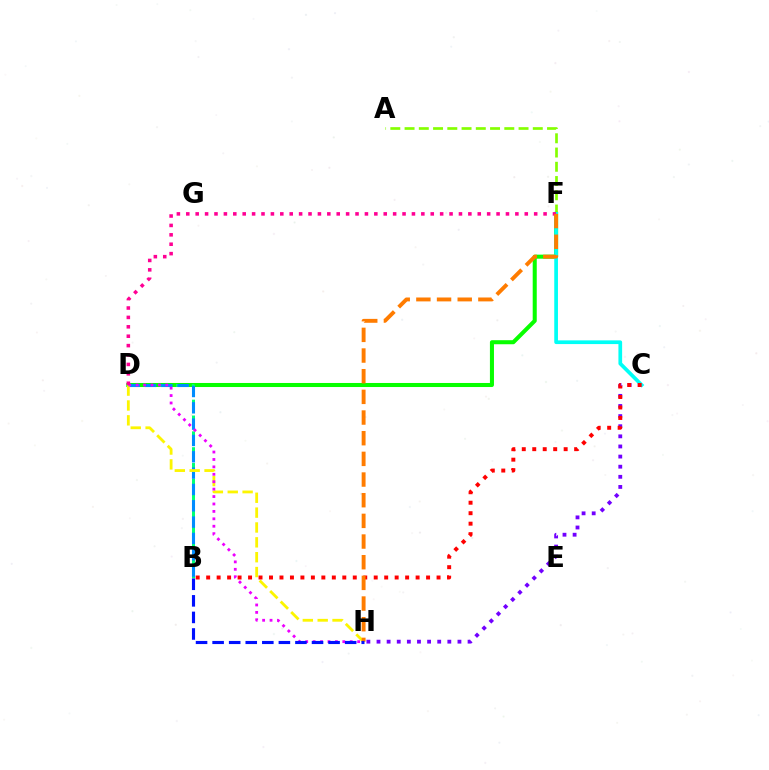{('A', 'F'): [{'color': '#84ff00', 'line_style': 'dashed', 'thickness': 1.94}], ('D', 'F'): [{'color': '#08ff00', 'line_style': 'solid', 'thickness': 2.91}, {'color': '#ff0094', 'line_style': 'dotted', 'thickness': 2.55}], ('C', 'H'): [{'color': '#7200ff', 'line_style': 'dotted', 'thickness': 2.75}], ('B', 'D'): [{'color': '#00ff74', 'line_style': 'dashed', 'thickness': 2.15}, {'color': '#008cff', 'line_style': 'dashed', 'thickness': 2.22}], ('D', 'H'): [{'color': '#fcf500', 'line_style': 'dashed', 'thickness': 2.02}, {'color': '#ee00ff', 'line_style': 'dotted', 'thickness': 2.02}], ('C', 'F'): [{'color': '#00fff6', 'line_style': 'solid', 'thickness': 2.67}], ('B', 'C'): [{'color': '#ff0000', 'line_style': 'dotted', 'thickness': 2.85}], ('F', 'H'): [{'color': '#ff7c00', 'line_style': 'dashed', 'thickness': 2.81}], ('B', 'H'): [{'color': '#0010ff', 'line_style': 'dashed', 'thickness': 2.25}]}